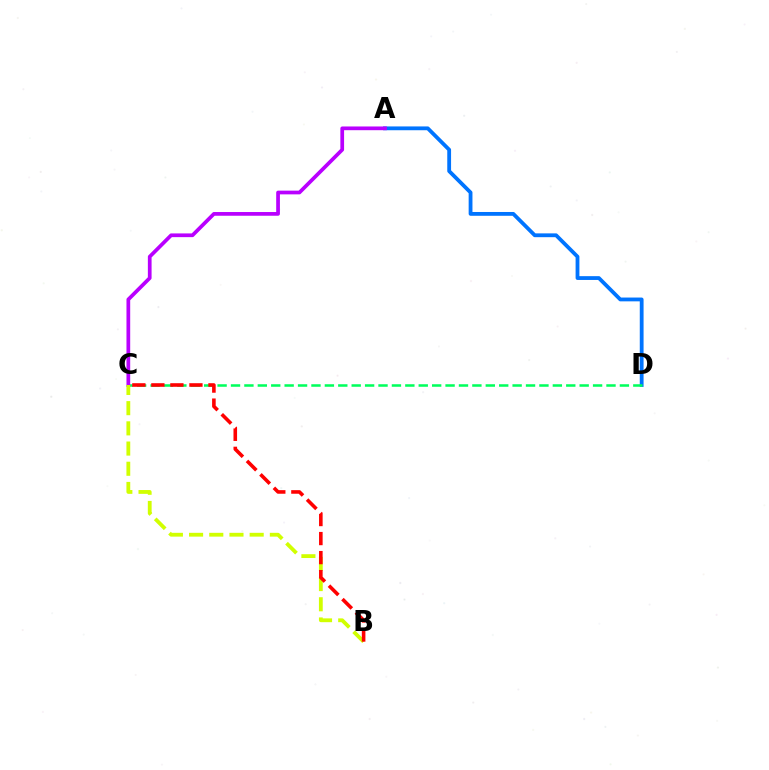{('A', 'D'): [{'color': '#0074ff', 'line_style': 'solid', 'thickness': 2.74}], ('C', 'D'): [{'color': '#00ff5c', 'line_style': 'dashed', 'thickness': 1.82}], ('A', 'C'): [{'color': '#b900ff', 'line_style': 'solid', 'thickness': 2.68}], ('B', 'C'): [{'color': '#d1ff00', 'line_style': 'dashed', 'thickness': 2.74}, {'color': '#ff0000', 'line_style': 'dashed', 'thickness': 2.59}]}